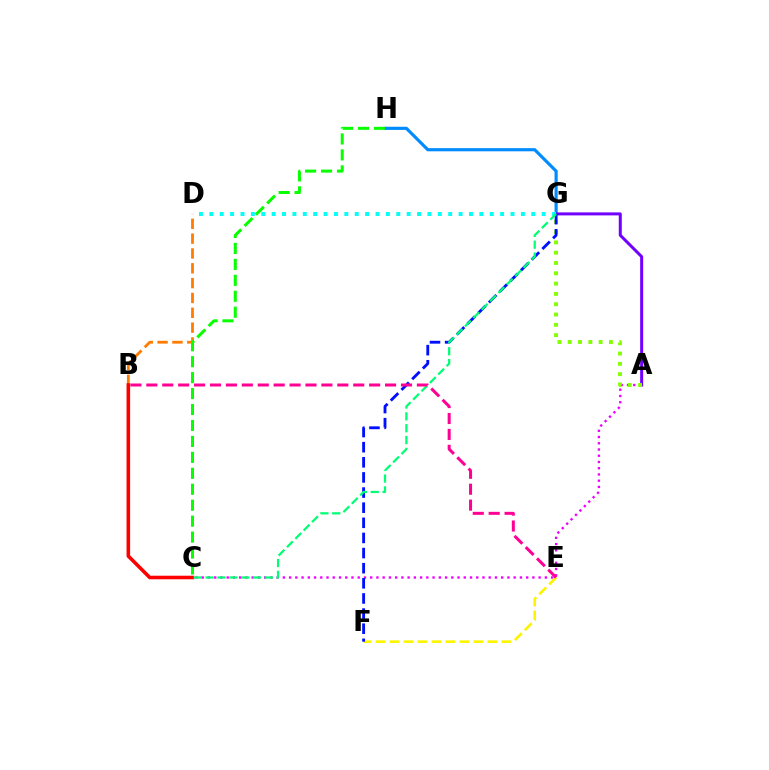{('G', 'H'): [{'color': '#008cff', 'line_style': 'solid', 'thickness': 2.28}], ('A', 'C'): [{'color': '#ee00ff', 'line_style': 'dotted', 'thickness': 1.69}], ('A', 'G'): [{'color': '#7200ff', 'line_style': 'solid', 'thickness': 2.16}, {'color': '#84ff00', 'line_style': 'dotted', 'thickness': 2.8}], ('B', 'D'): [{'color': '#ff7c00', 'line_style': 'dashed', 'thickness': 2.02}], ('E', 'F'): [{'color': '#fcf500', 'line_style': 'dashed', 'thickness': 1.9}], ('B', 'C'): [{'color': '#ff0000', 'line_style': 'solid', 'thickness': 2.57}], ('C', 'H'): [{'color': '#08ff00', 'line_style': 'dashed', 'thickness': 2.17}], ('D', 'G'): [{'color': '#00fff6', 'line_style': 'dotted', 'thickness': 2.82}], ('F', 'G'): [{'color': '#0010ff', 'line_style': 'dashed', 'thickness': 2.06}], ('C', 'G'): [{'color': '#00ff74', 'line_style': 'dashed', 'thickness': 1.61}], ('B', 'E'): [{'color': '#ff0094', 'line_style': 'dashed', 'thickness': 2.16}]}